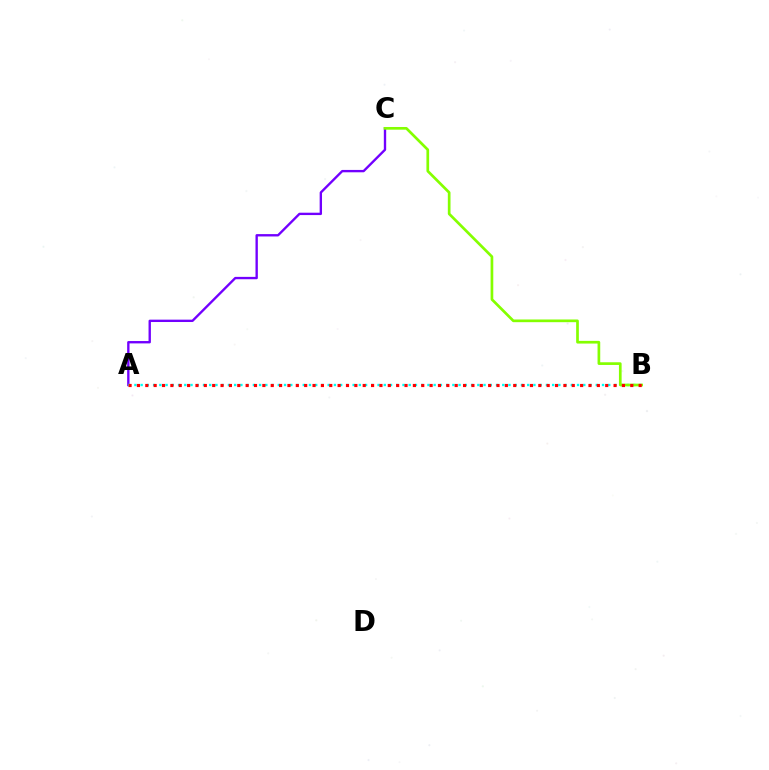{('A', 'C'): [{'color': '#7200ff', 'line_style': 'solid', 'thickness': 1.7}], ('A', 'B'): [{'color': '#00fff6', 'line_style': 'dotted', 'thickness': 1.69}, {'color': '#ff0000', 'line_style': 'dotted', 'thickness': 2.27}], ('B', 'C'): [{'color': '#84ff00', 'line_style': 'solid', 'thickness': 1.94}]}